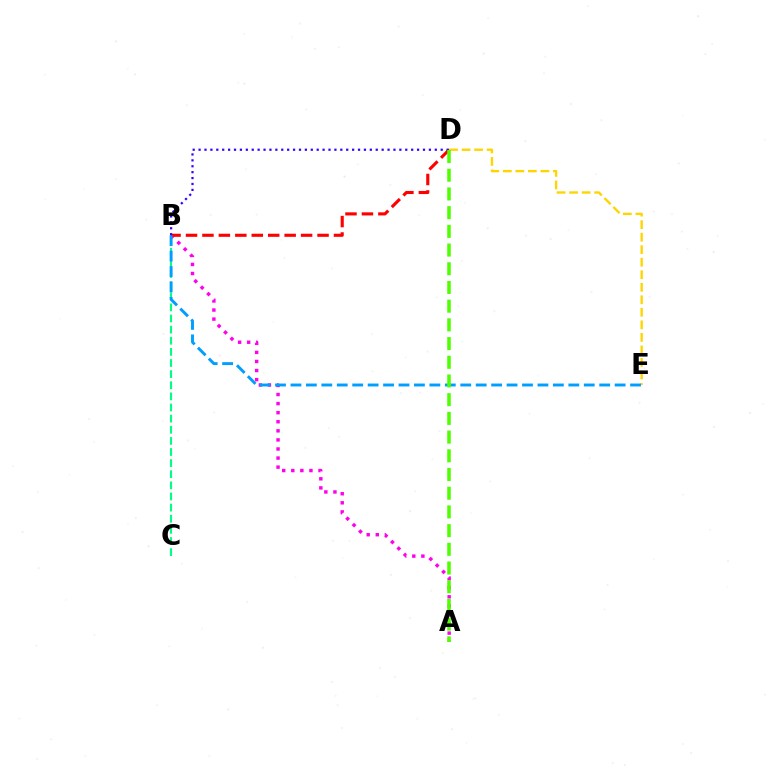{('D', 'E'): [{'color': '#ffd500', 'line_style': 'dashed', 'thickness': 1.7}], ('B', 'C'): [{'color': '#00ff86', 'line_style': 'dashed', 'thickness': 1.51}], ('A', 'B'): [{'color': '#ff00ed', 'line_style': 'dotted', 'thickness': 2.47}], ('B', 'D'): [{'color': '#ff0000', 'line_style': 'dashed', 'thickness': 2.23}, {'color': '#3700ff', 'line_style': 'dotted', 'thickness': 1.6}], ('B', 'E'): [{'color': '#009eff', 'line_style': 'dashed', 'thickness': 2.1}], ('A', 'D'): [{'color': '#4fff00', 'line_style': 'dashed', 'thickness': 2.54}]}